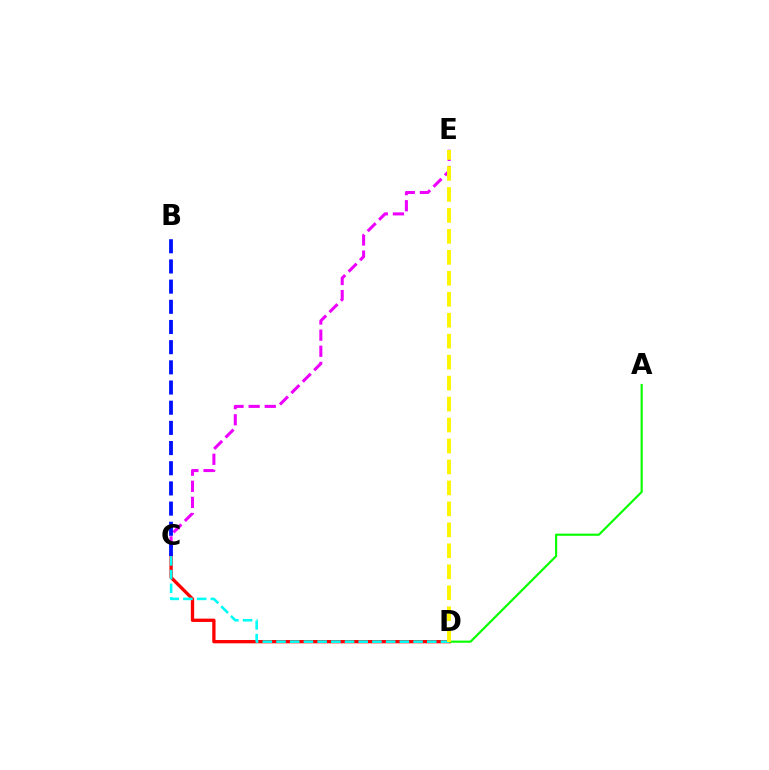{('C', 'D'): [{'color': '#ff0000', 'line_style': 'solid', 'thickness': 2.38}, {'color': '#00fff6', 'line_style': 'dashed', 'thickness': 1.86}], ('A', 'D'): [{'color': '#08ff00', 'line_style': 'solid', 'thickness': 1.54}], ('C', 'E'): [{'color': '#ee00ff', 'line_style': 'dashed', 'thickness': 2.19}], ('B', 'C'): [{'color': '#0010ff', 'line_style': 'dashed', 'thickness': 2.74}], ('D', 'E'): [{'color': '#fcf500', 'line_style': 'dashed', 'thickness': 2.85}]}